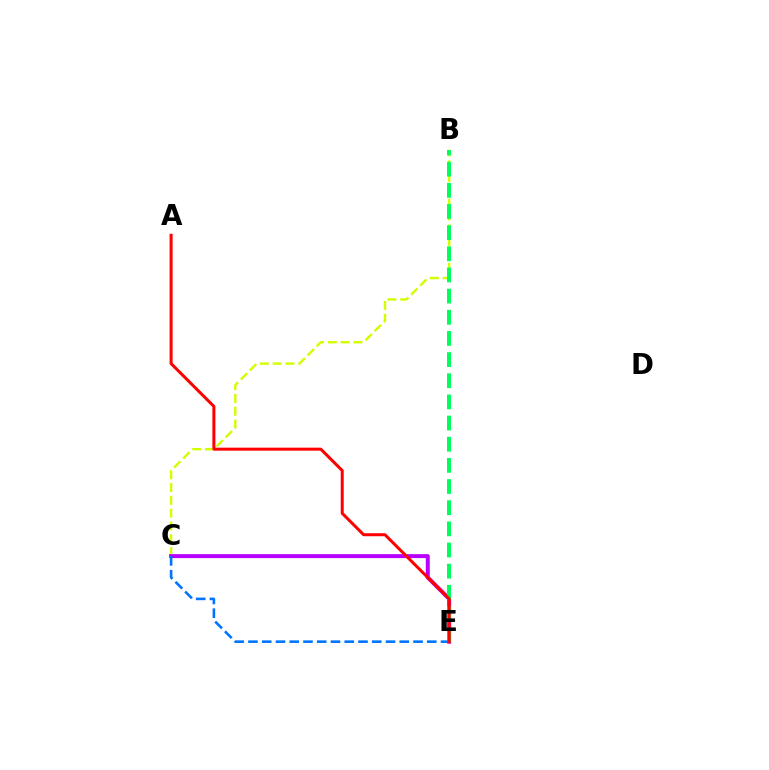{('B', 'C'): [{'color': '#d1ff00', 'line_style': 'dashed', 'thickness': 1.74}], ('C', 'E'): [{'color': '#b900ff', 'line_style': 'solid', 'thickness': 2.86}, {'color': '#0074ff', 'line_style': 'dashed', 'thickness': 1.87}], ('B', 'E'): [{'color': '#00ff5c', 'line_style': 'dashed', 'thickness': 2.87}], ('A', 'E'): [{'color': '#ff0000', 'line_style': 'solid', 'thickness': 2.17}]}